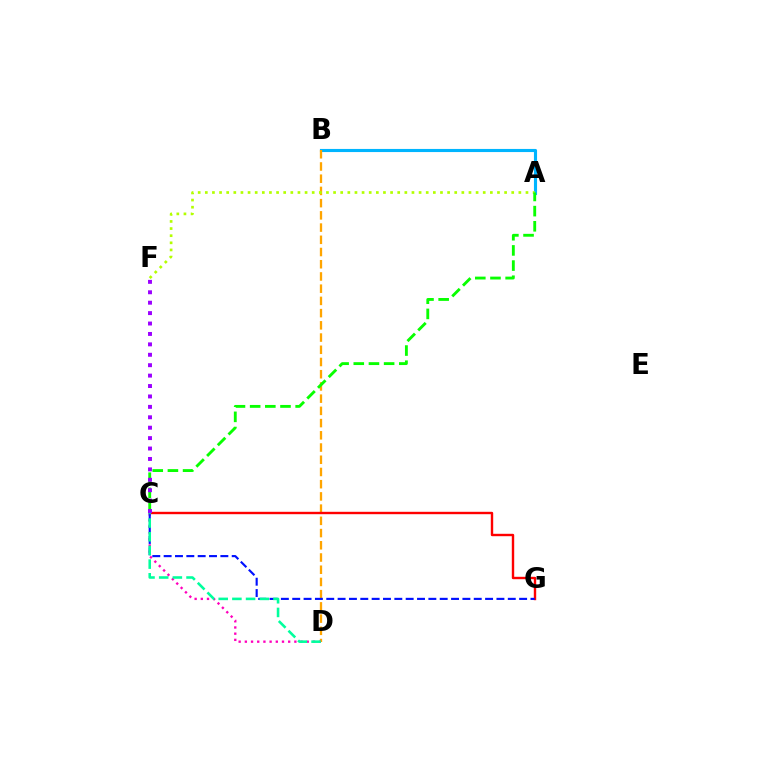{('A', 'B'): [{'color': '#00b5ff', 'line_style': 'solid', 'thickness': 2.25}], ('B', 'D'): [{'color': '#ffa500', 'line_style': 'dashed', 'thickness': 1.66}], ('A', 'F'): [{'color': '#b3ff00', 'line_style': 'dotted', 'thickness': 1.94}], ('C', 'G'): [{'color': '#ff0000', 'line_style': 'solid', 'thickness': 1.73}, {'color': '#0010ff', 'line_style': 'dashed', 'thickness': 1.54}], ('A', 'C'): [{'color': '#08ff00', 'line_style': 'dashed', 'thickness': 2.06}], ('C', 'D'): [{'color': '#ff00bd', 'line_style': 'dotted', 'thickness': 1.68}, {'color': '#00ff9d', 'line_style': 'dashed', 'thickness': 1.86}], ('C', 'F'): [{'color': '#9b00ff', 'line_style': 'dotted', 'thickness': 2.83}]}